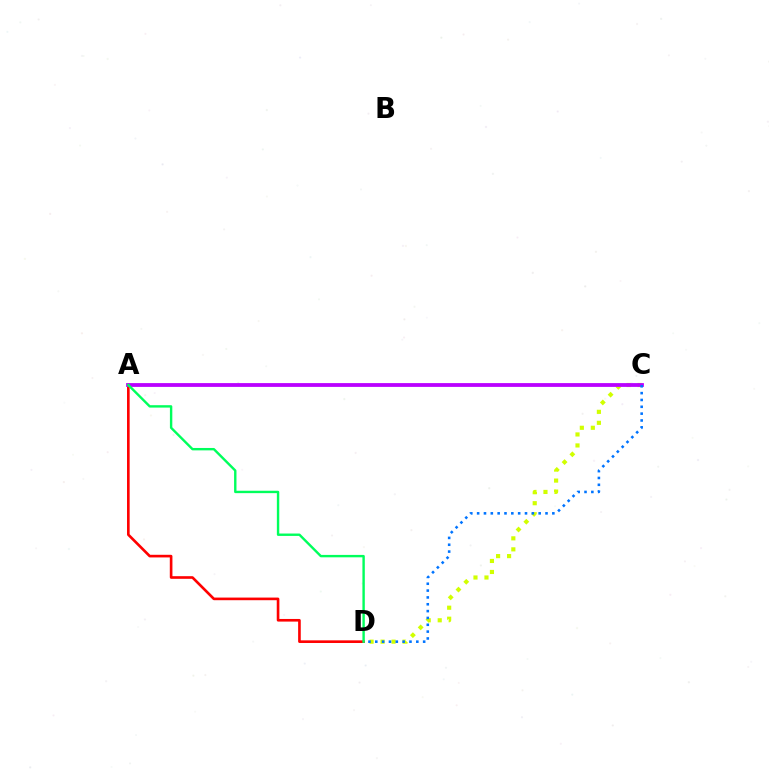{('C', 'D'): [{'color': '#d1ff00', 'line_style': 'dotted', 'thickness': 2.99}, {'color': '#0074ff', 'line_style': 'dotted', 'thickness': 1.86}], ('A', 'D'): [{'color': '#ff0000', 'line_style': 'solid', 'thickness': 1.9}, {'color': '#00ff5c', 'line_style': 'solid', 'thickness': 1.73}], ('A', 'C'): [{'color': '#b900ff', 'line_style': 'solid', 'thickness': 2.73}]}